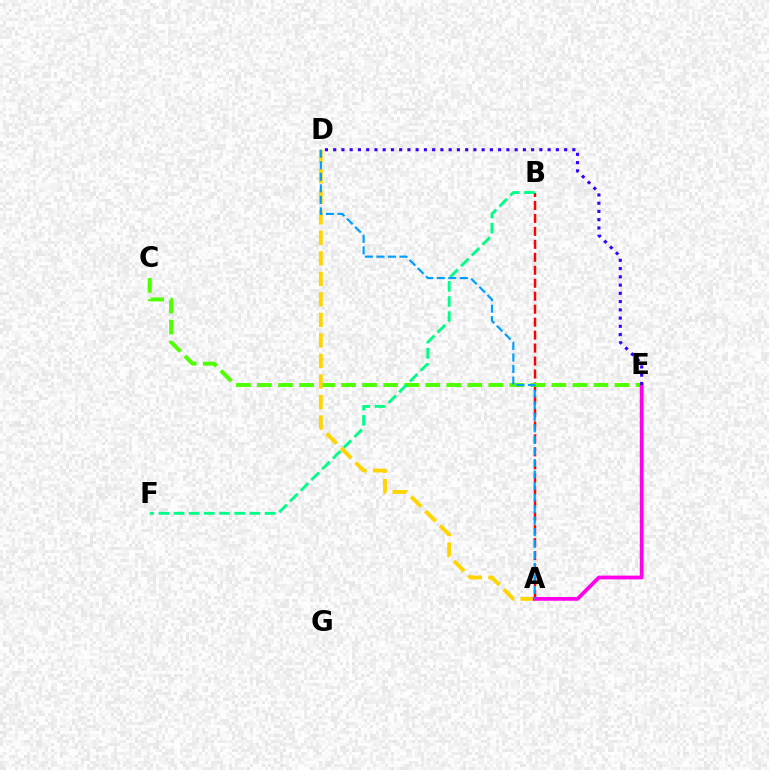{('A', 'B'): [{'color': '#ff0000', 'line_style': 'dashed', 'thickness': 1.76}], ('C', 'E'): [{'color': '#4fff00', 'line_style': 'dashed', 'thickness': 2.86}], ('B', 'F'): [{'color': '#00ff86', 'line_style': 'dashed', 'thickness': 2.06}], ('A', 'D'): [{'color': '#ffd500', 'line_style': 'dashed', 'thickness': 2.79}, {'color': '#009eff', 'line_style': 'dashed', 'thickness': 1.57}], ('A', 'E'): [{'color': '#ff00ed', 'line_style': 'solid', 'thickness': 2.7}], ('D', 'E'): [{'color': '#3700ff', 'line_style': 'dotted', 'thickness': 2.24}]}